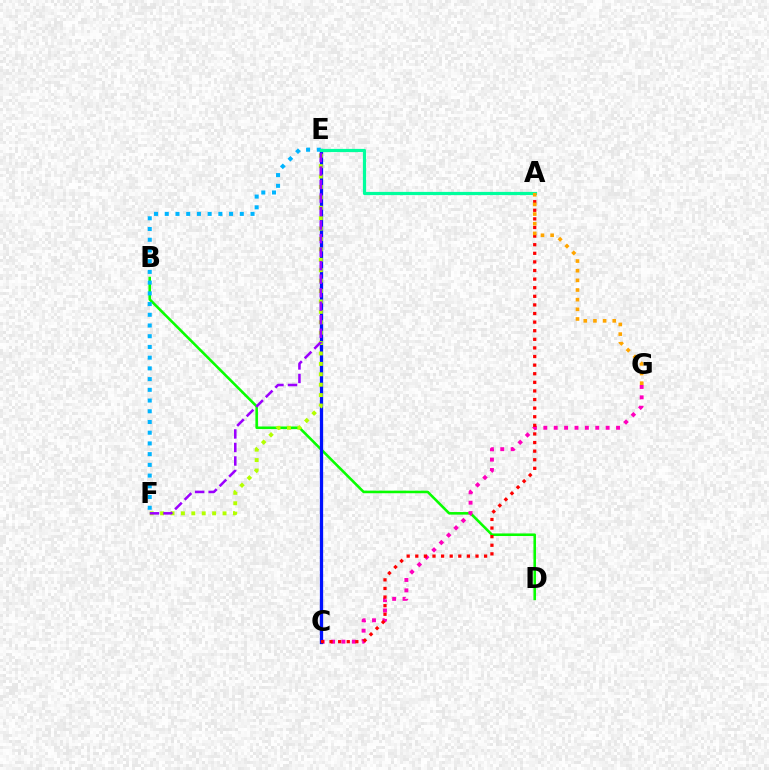{('B', 'D'): [{'color': '#08ff00', 'line_style': 'solid', 'thickness': 1.86}], ('C', 'G'): [{'color': '#ff00bd', 'line_style': 'dotted', 'thickness': 2.82}], ('C', 'E'): [{'color': '#0010ff', 'line_style': 'solid', 'thickness': 2.36}], ('E', 'F'): [{'color': '#b3ff00', 'line_style': 'dotted', 'thickness': 2.83}, {'color': '#00b5ff', 'line_style': 'dotted', 'thickness': 2.91}, {'color': '#9b00ff', 'line_style': 'dashed', 'thickness': 1.84}], ('A', 'C'): [{'color': '#ff0000', 'line_style': 'dotted', 'thickness': 2.34}], ('A', 'E'): [{'color': '#00ff9d', 'line_style': 'solid', 'thickness': 2.3}], ('A', 'G'): [{'color': '#ffa500', 'line_style': 'dotted', 'thickness': 2.62}]}